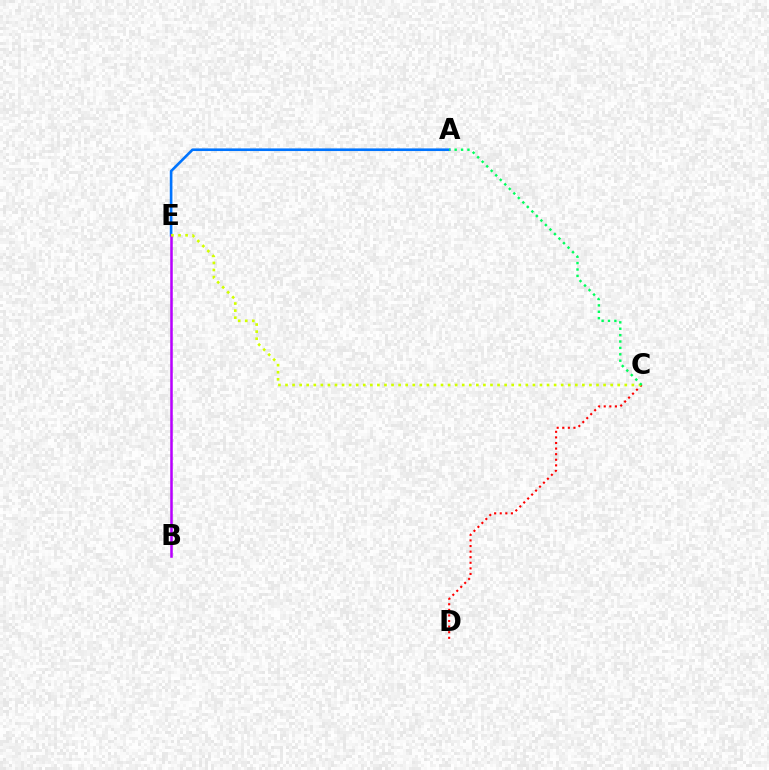{('C', 'D'): [{'color': '#ff0000', 'line_style': 'dotted', 'thickness': 1.52}], ('A', 'E'): [{'color': '#0074ff', 'line_style': 'solid', 'thickness': 1.9}], ('B', 'E'): [{'color': '#b900ff', 'line_style': 'solid', 'thickness': 1.82}], ('C', 'E'): [{'color': '#d1ff00', 'line_style': 'dotted', 'thickness': 1.92}], ('A', 'C'): [{'color': '#00ff5c', 'line_style': 'dotted', 'thickness': 1.74}]}